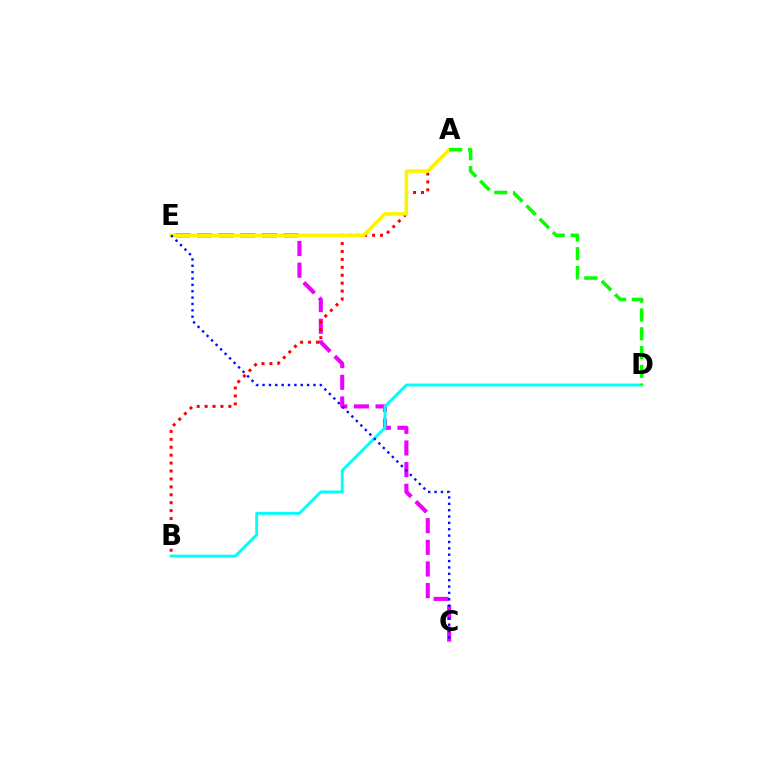{('C', 'E'): [{'color': '#ee00ff', 'line_style': 'dashed', 'thickness': 2.94}, {'color': '#0010ff', 'line_style': 'dotted', 'thickness': 1.73}], ('A', 'B'): [{'color': '#ff0000', 'line_style': 'dotted', 'thickness': 2.15}], ('B', 'D'): [{'color': '#00fff6', 'line_style': 'solid', 'thickness': 2.1}], ('A', 'E'): [{'color': '#fcf500', 'line_style': 'solid', 'thickness': 2.53}], ('A', 'D'): [{'color': '#08ff00', 'line_style': 'dashed', 'thickness': 2.56}]}